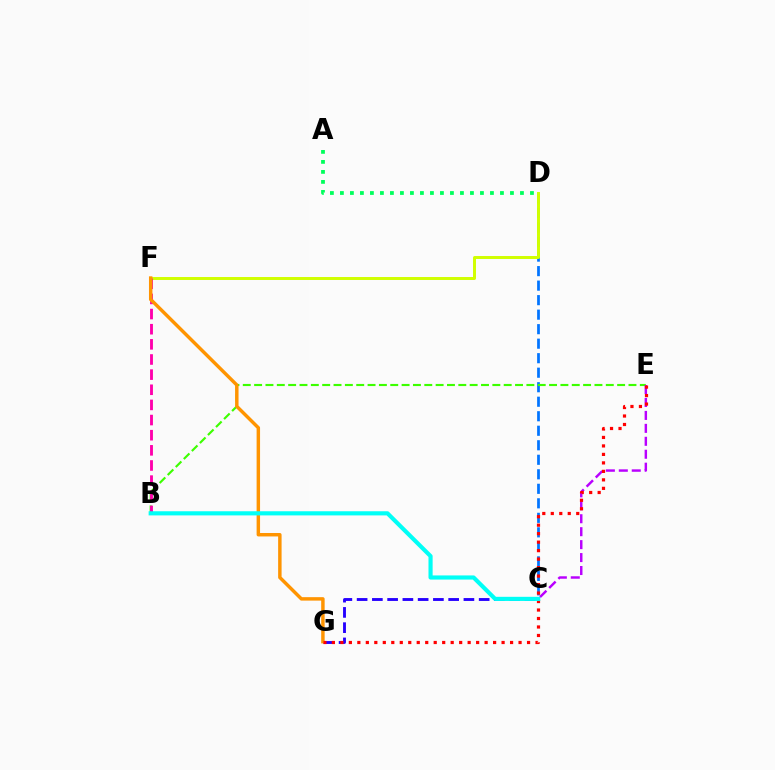{('C', 'D'): [{'color': '#0074ff', 'line_style': 'dashed', 'thickness': 1.97}], ('B', 'E'): [{'color': '#3dff00', 'line_style': 'dashed', 'thickness': 1.54}], ('D', 'F'): [{'color': '#d1ff00', 'line_style': 'solid', 'thickness': 2.12}], ('B', 'F'): [{'color': '#ff00ac', 'line_style': 'dashed', 'thickness': 2.06}], ('C', 'G'): [{'color': '#2500ff', 'line_style': 'dashed', 'thickness': 2.07}], ('C', 'E'): [{'color': '#b900ff', 'line_style': 'dashed', 'thickness': 1.76}], ('A', 'D'): [{'color': '#00ff5c', 'line_style': 'dotted', 'thickness': 2.72}], ('F', 'G'): [{'color': '#ff9400', 'line_style': 'solid', 'thickness': 2.48}], ('E', 'G'): [{'color': '#ff0000', 'line_style': 'dotted', 'thickness': 2.31}], ('B', 'C'): [{'color': '#00fff6', 'line_style': 'solid', 'thickness': 2.98}]}